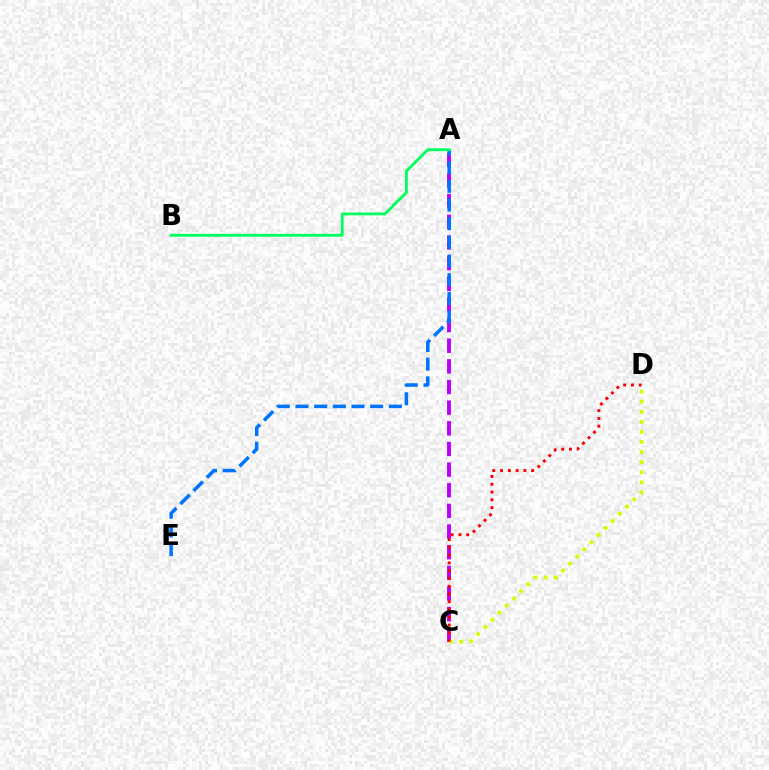{('A', 'C'): [{'color': '#b900ff', 'line_style': 'dashed', 'thickness': 2.8}], ('C', 'D'): [{'color': '#d1ff00', 'line_style': 'dotted', 'thickness': 2.74}, {'color': '#ff0000', 'line_style': 'dotted', 'thickness': 2.11}], ('A', 'E'): [{'color': '#0074ff', 'line_style': 'dashed', 'thickness': 2.54}], ('A', 'B'): [{'color': '#00ff5c', 'line_style': 'solid', 'thickness': 2.03}]}